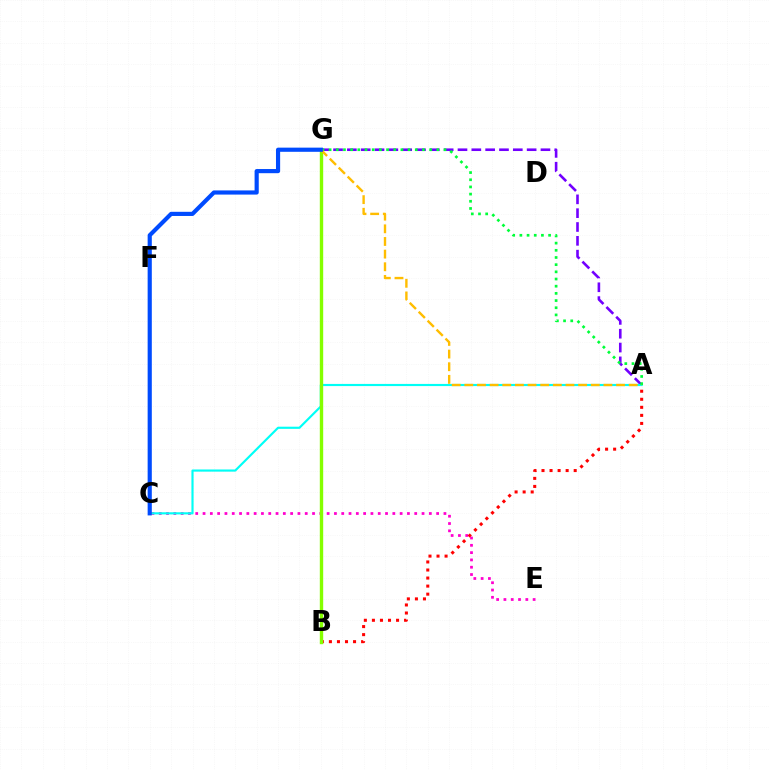{('C', 'E'): [{'color': '#ff00cf', 'line_style': 'dotted', 'thickness': 1.98}], ('A', 'G'): [{'color': '#7200ff', 'line_style': 'dashed', 'thickness': 1.88}, {'color': '#00ff39', 'line_style': 'dotted', 'thickness': 1.95}, {'color': '#ffbd00', 'line_style': 'dashed', 'thickness': 1.72}], ('A', 'C'): [{'color': '#00fff6', 'line_style': 'solid', 'thickness': 1.55}], ('A', 'B'): [{'color': '#ff0000', 'line_style': 'dotted', 'thickness': 2.19}], ('B', 'G'): [{'color': '#84ff00', 'line_style': 'solid', 'thickness': 2.44}], ('C', 'G'): [{'color': '#004bff', 'line_style': 'solid', 'thickness': 3.0}]}